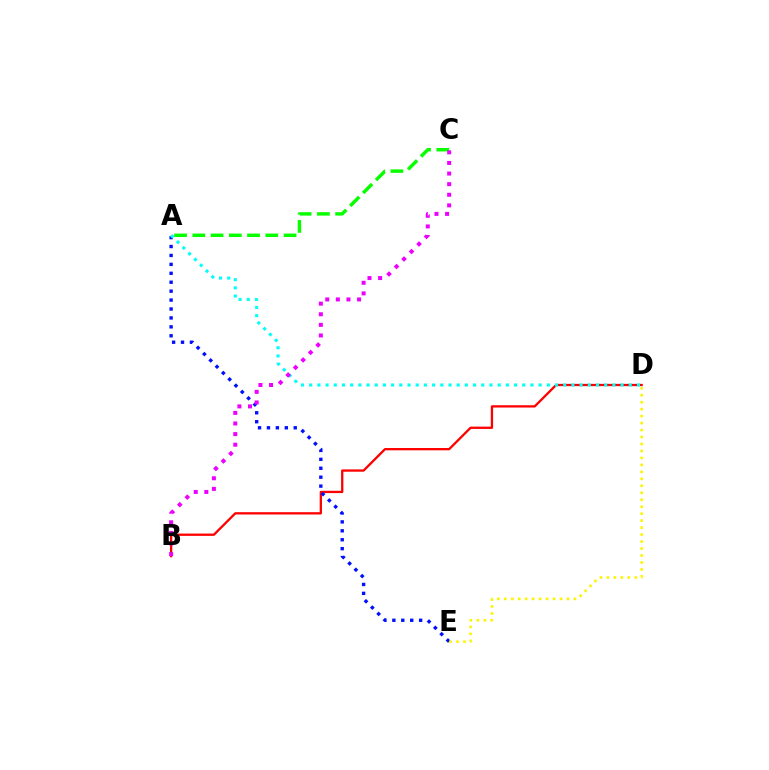{('B', 'D'): [{'color': '#ff0000', 'line_style': 'solid', 'thickness': 1.66}], ('A', 'C'): [{'color': '#08ff00', 'line_style': 'dashed', 'thickness': 2.48}], ('A', 'E'): [{'color': '#0010ff', 'line_style': 'dotted', 'thickness': 2.43}], ('D', 'E'): [{'color': '#fcf500', 'line_style': 'dotted', 'thickness': 1.89}], ('A', 'D'): [{'color': '#00fff6', 'line_style': 'dotted', 'thickness': 2.23}], ('B', 'C'): [{'color': '#ee00ff', 'line_style': 'dotted', 'thickness': 2.88}]}